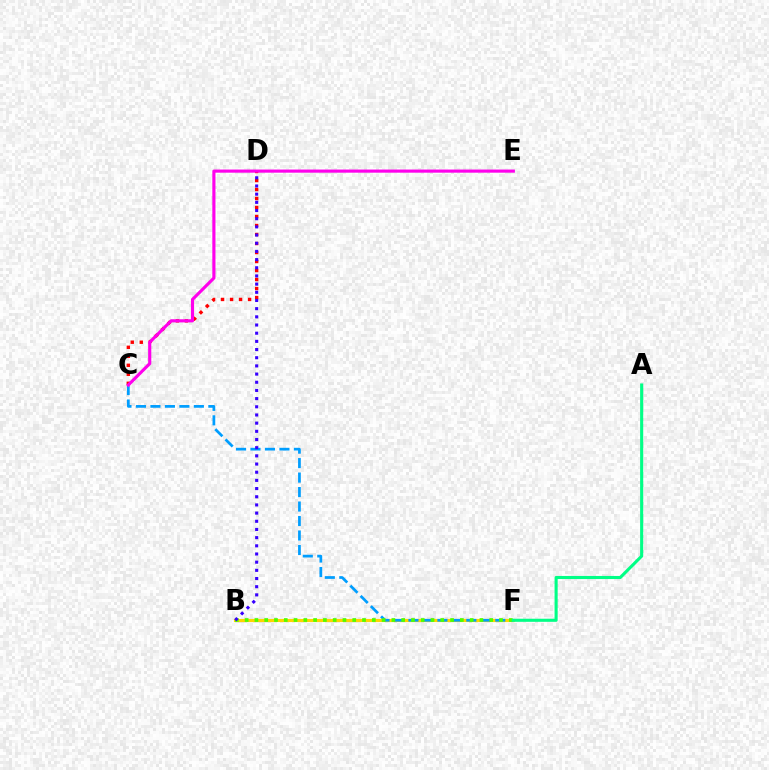{('B', 'F'): [{'color': '#ffd500', 'line_style': 'solid', 'thickness': 2.27}, {'color': '#4fff00', 'line_style': 'dotted', 'thickness': 2.66}], ('C', 'D'): [{'color': '#ff0000', 'line_style': 'dotted', 'thickness': 2.45}], ('C', 'F'): [{'color': '#009eff', 'line_style': 'dashed', 'thickness': 1.97}], ('C', 'E'): [{'color': '#ff00ed', 'line_style': 'solid', 'thickness': 2.26}], ('B', 'D'): [{'color': '#3700ff', 'line_style': 'dotted', 'thickness': 2.22}], ('A', 'F'): [{'color': '#00ff86', 'line_style': 'solid', 'thickness': 2.22}]}